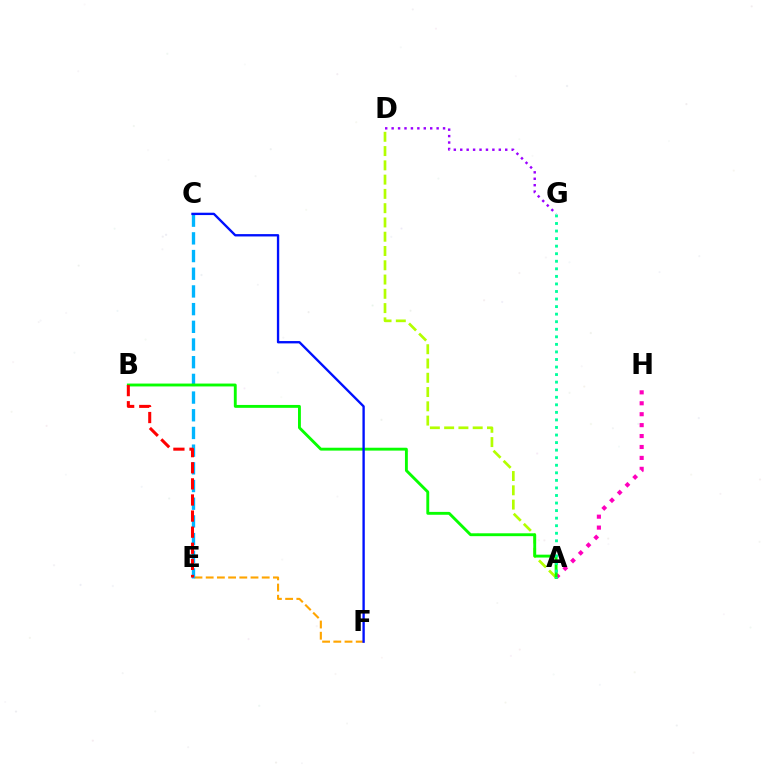{('E', 'F'): [{'color': '#ffa500', 'line_style': 'dashed', 'thickness': 1.52}], ('A', 'D'): [{'color': '#b3ff00', 'line_style': 'dashed', 'thickness': 1.94}], ('C', 'E'): [{'color': '#00b5ff', 'line_style': 'dashed', 'thickness': 2.4}], ('A', 'H'): [{'color': '#ff00bd', 'line_style': 'dotted', 'thickness': 2.97}], ('D', 'G'): [{'color': '#9b00ff', 'line_style': 'dotted', 'thickness': 1.75}], ('A', 'B'): [{'color': '#08ff00', 'line_style': 'solid', 'thickness': 2.07}], ('A', 'G'): [{'color': '#00ff9d', 'line_style': 'dotted', 'thickness': 2.05}], ('C', 'F'): [{'color': '#0010ff', 'line_style': 'solid', 'thickness': 1.69}], ('B', 'E'): [{'color': '#ff0000', 'line_style': 'dashed', 'thickness': 2.19}]}